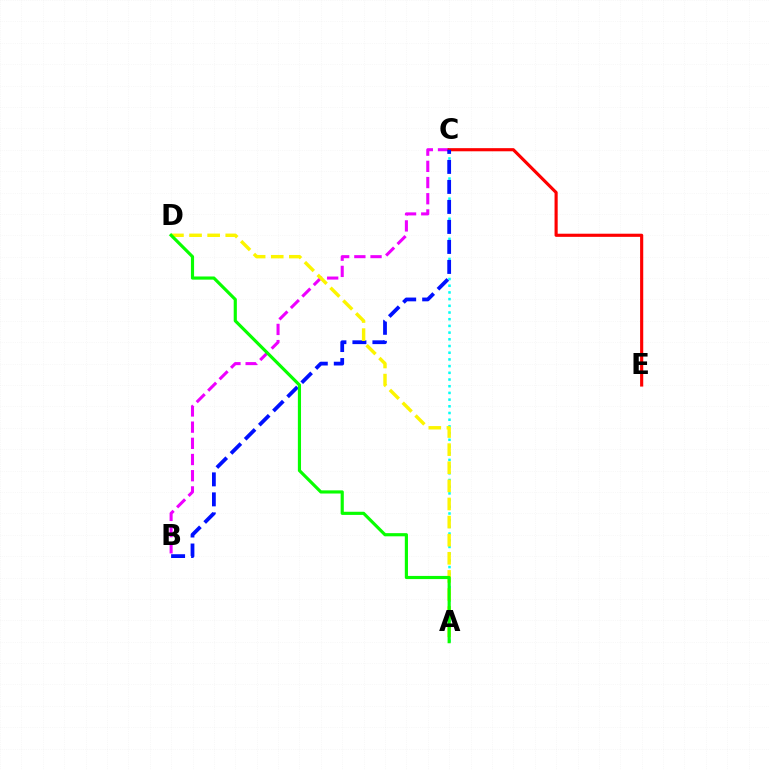{('B', 'C'): [{'color': '#ee00ff', 'line_style': 'dashed', 'thickness': 2.2}, {'color': '#0010ff', 'line_style': 'dashed', 'thickness': 2.72}], ('C', 'E'): [{'color': '#ff0000', 'line_style': 'solid', 'thickness': 2.26}], ('A', 'C'): [{'color': '#00fff6', 'line_style': 'dotted', 'thickness': 1.82}], ('A', 'D'): [{'color': '#fcf500', 'line_style': 'dashed', 'thickness': 2.46}, {'color': '#08ff00', 'line_style': 'solid', 'thickness': 2.27}]}